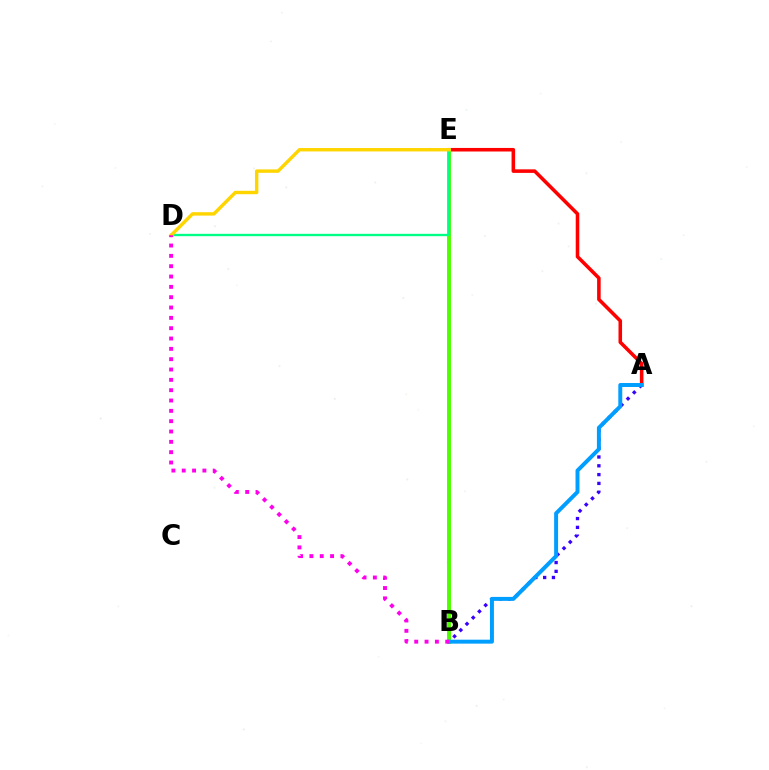{('A', 'B'): [{'color': '#3700ff', 'line_style': 'dotted', 'thickness': 2.39}, {'color': '#009eff', 'line_style': 'solid', 'thickness': 2.85}], ('A', 'E'): [{'color': '#ff0000', 'line_style': 'solid', 'thickness': 2.56}], ('B', 'E'): [{'color': '#4fff00', 'line_style': 'solid', 'thickness': 2.84}], ('D', 'E'): [{'color': '#00ff86', 'line_style': 'solid', 'thickness': 1.69}, {'color': '#ffd500', 'line_style': 'solid', 'thickness': 2.46}], ('B', 'D'): [{'color': '#ff00ed', 'line_style': 'dotted', 'thickness': 2.81}]}